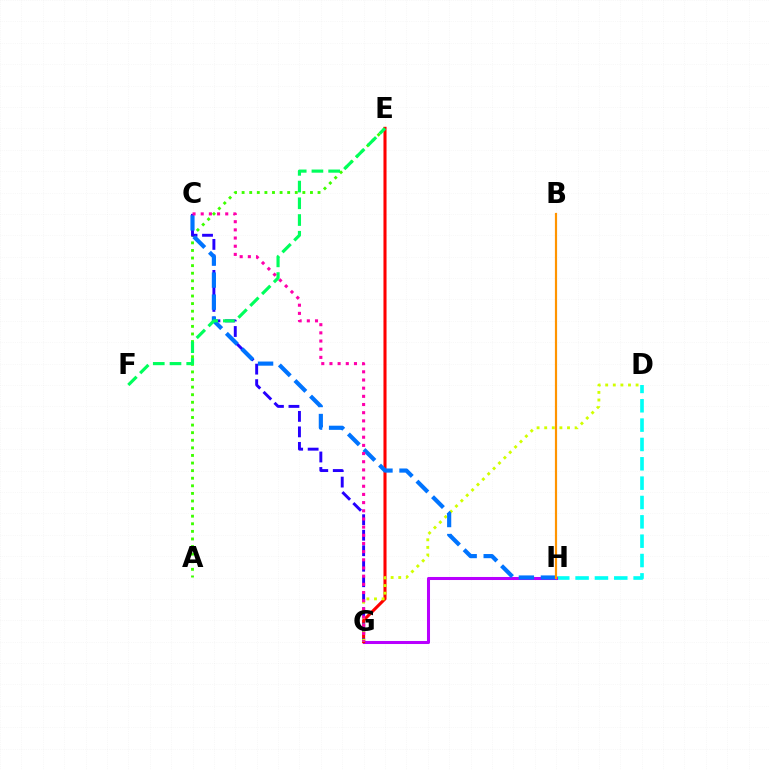{('A', 'E'): [{'color': '#3dff00', 'line_style': 'dotted', 'thickness': 2.06}], ('D', 'H'): [{'color': '#00fff6', 'line_style': 'dashed', 'thickness': 2.63}], ('G', 'H'): [{'color': '#b900ff', 'line_style': 'solid', 'thickness': 2.19}], ('E', 'G'): [{'color': '#ff0000', 'line_style': 'solid', 'thickness': 2.21}], ('C', 'G'): [{'color': '#2500ff', 'line_style': 'dashed', 'thickness': 2.11}, {'color': '#ff00ac', 'line_style': 'dotted', 'thickness': 2.22}], ('D', 'G'): [{'color': '#d1ff00', 'line_style': 'dotted', 'thickness': 2.07}], ('C', 'H'): [{'color': '#0074ff', 'line_style': 'dashed', 'thickness': 2.99}], ('E', 'F'): [{'color': '#00ff5c', 'line_style': 'dashed', 'thickness': 2.27}], ('B', 'H'): [{'color': '#ff9400', 'line_style': 'solid', 'thickness': 1.57}]}